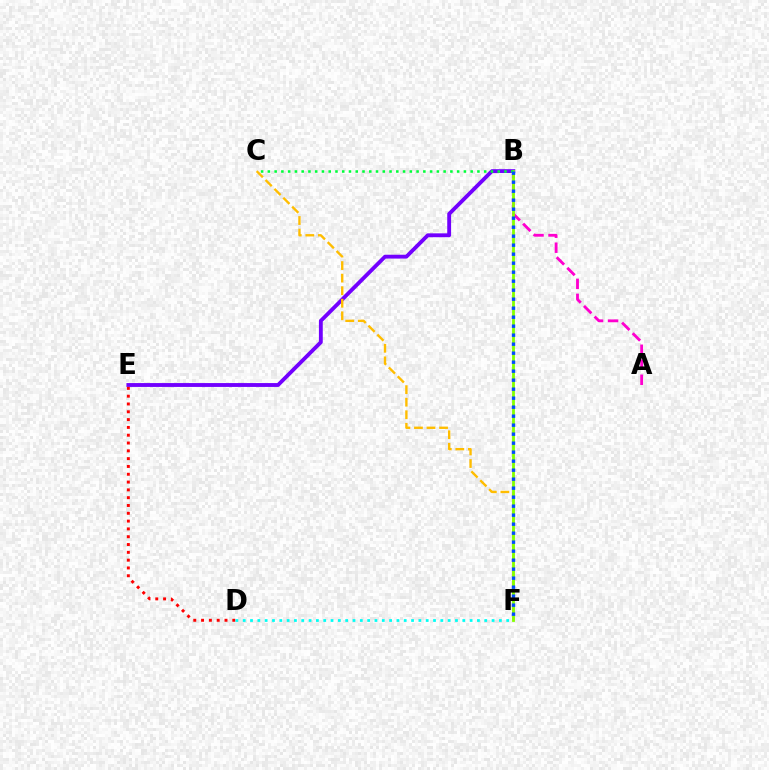{('B', 'E'): [{'color': '#7200ff', 'line_style': 'solid', 'thickness': 2.78}], ('C', 'F'): [{'color': '#ffbd00', 'line_style': 'dashed', 'thickness': 1.71}], ('A', 'B'): [{'color': '#ff00cf', 'line_style': 'dashed', 'thickness': 2.04}], ('D', 'E'): [{'color': '#ff0000', 'line_style': 'dotted', 'thickness': 2.12}], ('B', 'F'): [{'color': '#84ff00', 'line_style': 'solid', 'thickness': 2.02}, {'color': '#004bff', 'line_style': 'dotted', 'thickness': 2.45}], ('B', 'C'): [{'color': '#00ff39', 'line_style': 'dotted', 'thickness': 1.84}], ('D', 'F'): [{'color': '#00fff6', 'line_style': 'dotted', 'thickness': 1.99}]}